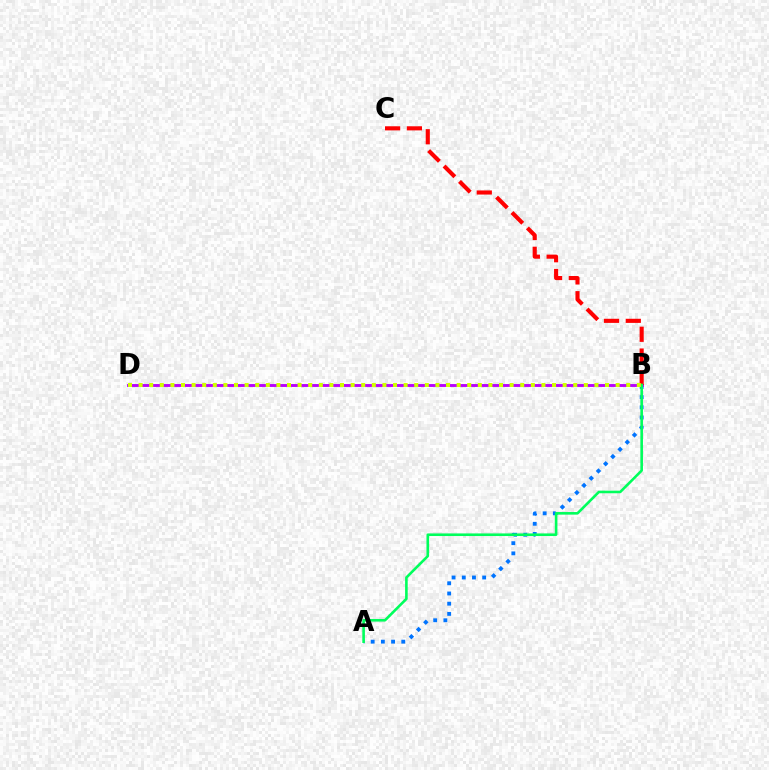{('A', 'B'): [{'color': '#0074ff', 'line_style': 'dotted', 'thickness': 2.77}, {'color': '#00ff5c', 'line_style': 'solid', 'thickness': 1.88}], ('B', 'D'): [{'color': '#b900ff', 'line_style': 'solid', 'thickness': 2.08}, {'color': '#d1ff00', 'line_style': 'dotted', 'thickness': 2.88}], ('B', 'C'): [{'color': '#ff0000', 'line_style': 'dashed', 'thickness': 2.96}]}